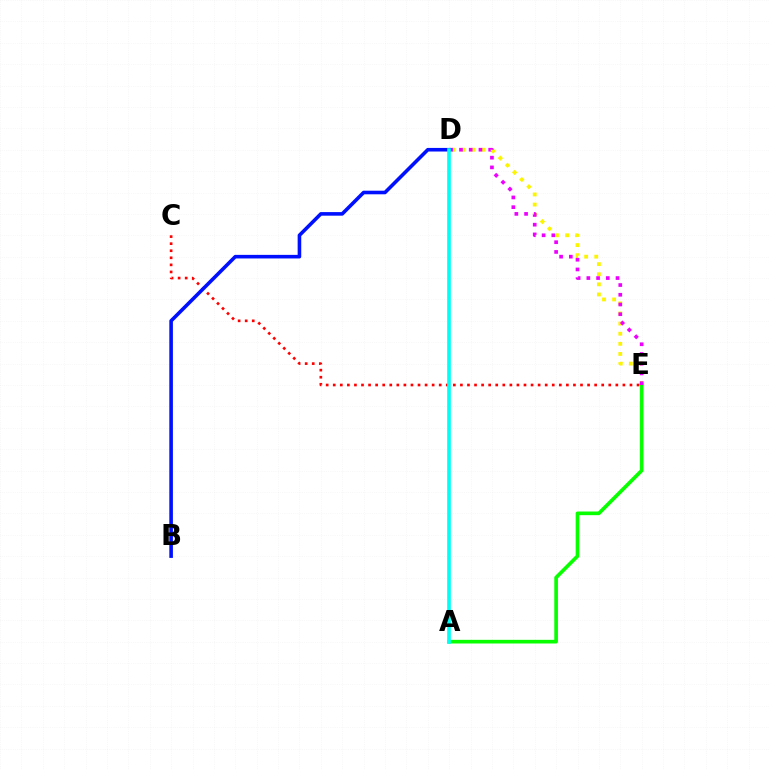{('C', 'E'): [{'color': '#ff0000', 'line_style': 'dotted', 'thickness': 1.92}], ('D', 'E'): [{'color': '#fcf500', 'line_style': 'dotted', 'thickness': 2.75}, {'color': '#ee00ff', 'line_style': 'dotted', 'thickness': 2.64}], ('A', 'E'): [{'color': '#08ff00', 'line_style': 'solid', 'thickness': 2.63}], ('B', 'D'): [{'color': '#0010ff', 'line_style': 'solid', 'thickness': 2.59}], ('A', 'D'): [{'color': '#00fff6', 'line_style': 'solid', 'thickness': 2.6}]}